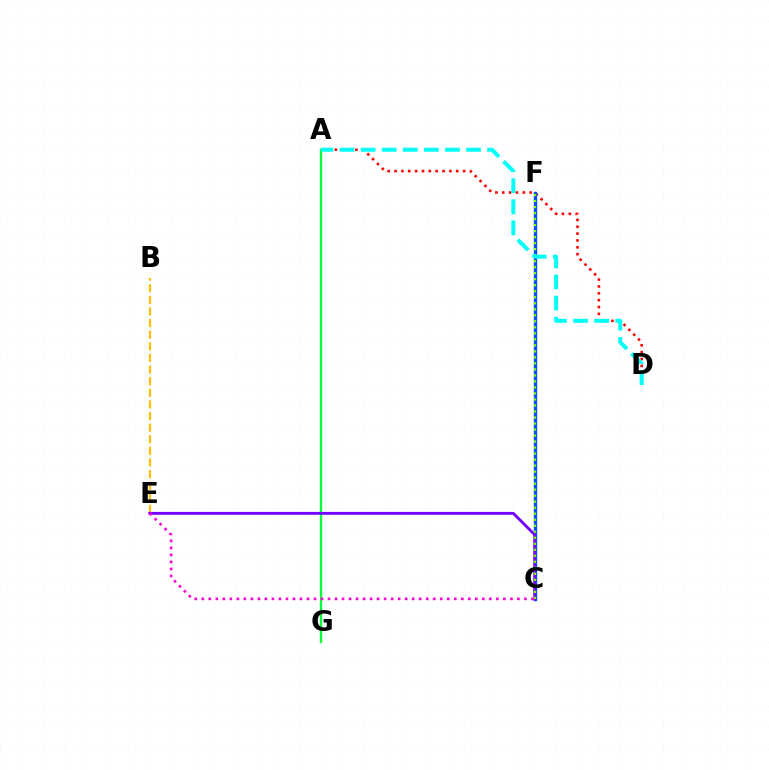{('A', 'D'): [{'color': '#ff0000', 'line_style': 'dotted', 'thickness': 1.86}, {'color': '#00fff6', 'line_style': 'dashed', 'thickness': 2.86}], ('A', 'G'): [{'color': '#00ff39', 'line_style': 'solid', 'thickness': 1.66}], ('C', 'F'): [{'color': '#004bff', 'line_style': 'solid', 'thickness': 2.4}, {'color': '#84ff00', 'line_style': 'dotted', 'thickness': 1.63}], ('B', 'E'): [{'color': '#ffbd00', 'line_style': 'dashed', 'thickness': 1.58}], ('C', 'E'): [{'color': '#7200ff', 'line_style': 'solid', 'thickness': 2.05}, {'color': '#ff00cf', 'line_style': 'dotted', 'thickness': 1.91}]}